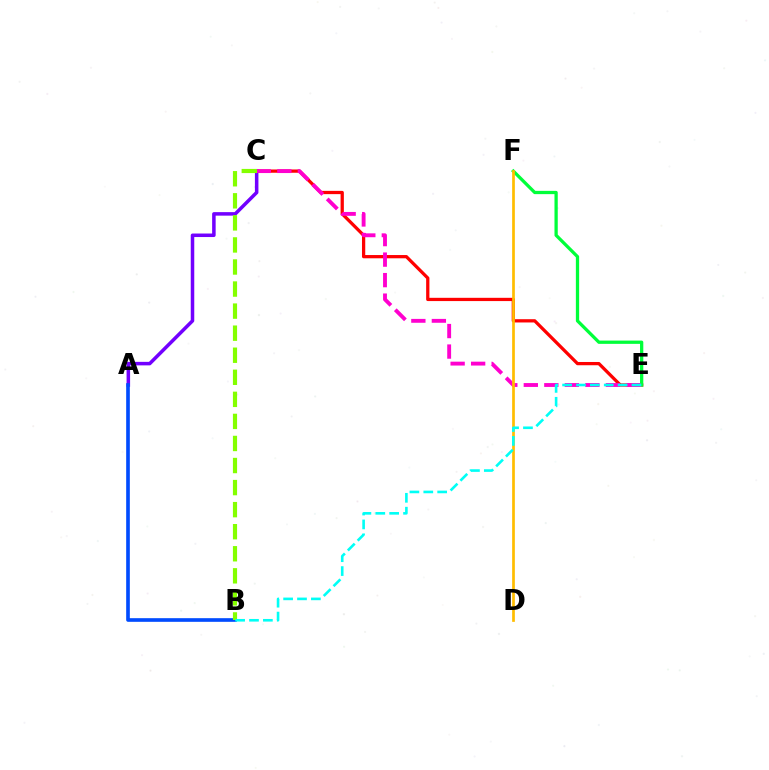{('C', 'E'): [{'color': '#ff0000', 'line_style': 'solid', 'thickness': 2.35}, {'color': '#ff00cf', 'line_style': 'dashed', 'thickness': 2.79}], ('A', 'C'): [{'color': '#7200ff', 'line_style': 'solid', 'thickness': 2.53}], ('E', 'F'): [{'color': '#00ff39', 'line_style': 'solid', 'thickness': 2.35}], ('A', 'B'): [{'color': '#004bff', 'line_style': 'solid', 'thickness': 2.63}], ('D', 'F'): [{'color': '#ffbd00', 'line_style': 'solid', 'thickness': 1.95}], ('B', 'C'): [{'color': '#84ff00', 'line_style': 'dashed', 'thickness': 3.0}], ('B', 'E'): [{'color': '#00fff6', 'line_style': 'dashed', 'thickness': 1.89}]}